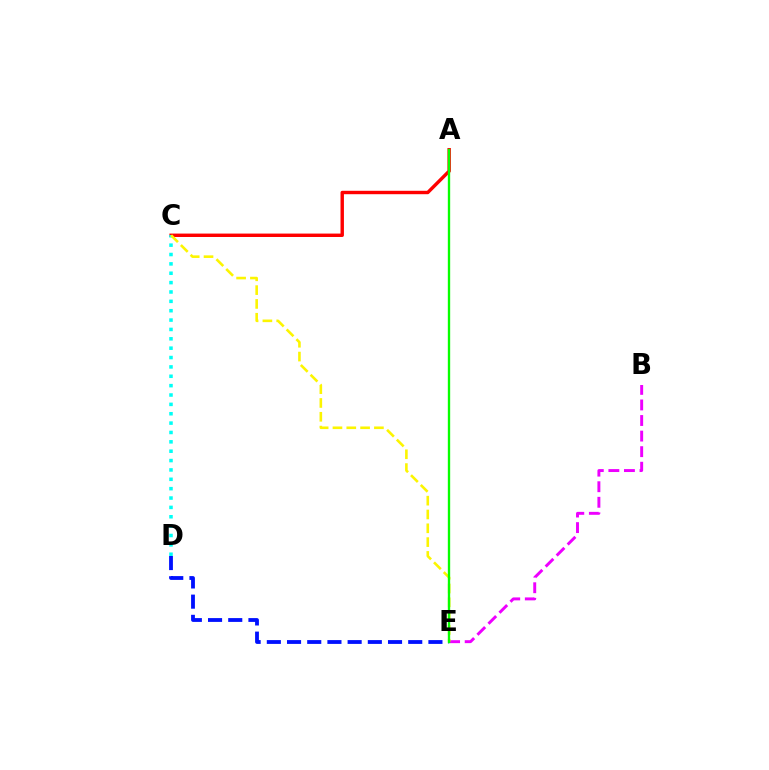{('B', 'E'): [{'color': '#ee00ff', 'line_style': 'dashed', 'thickness': 2.12}], ('A', 'C'): [{'color': '#ff0000', 'line_style': 'solid', 'thickness': 2.46}], ('C', 'D'): [{'color': '#00fff6', 'line_style': 'dotted', 'thickness': 2.54}], ('D', 'E'): [{'color': '#0010ff', 'line_style': 'dashed', 'thickness': 2.74}], ('C', 'E'): [{'color': '#fcf500', 'line_style': 'dashed', 'thickness': 1.88}], ('A', 'E'): [{'color': '#08ff00', 'line_style': 'solid', 'thickness': 1.7}]}